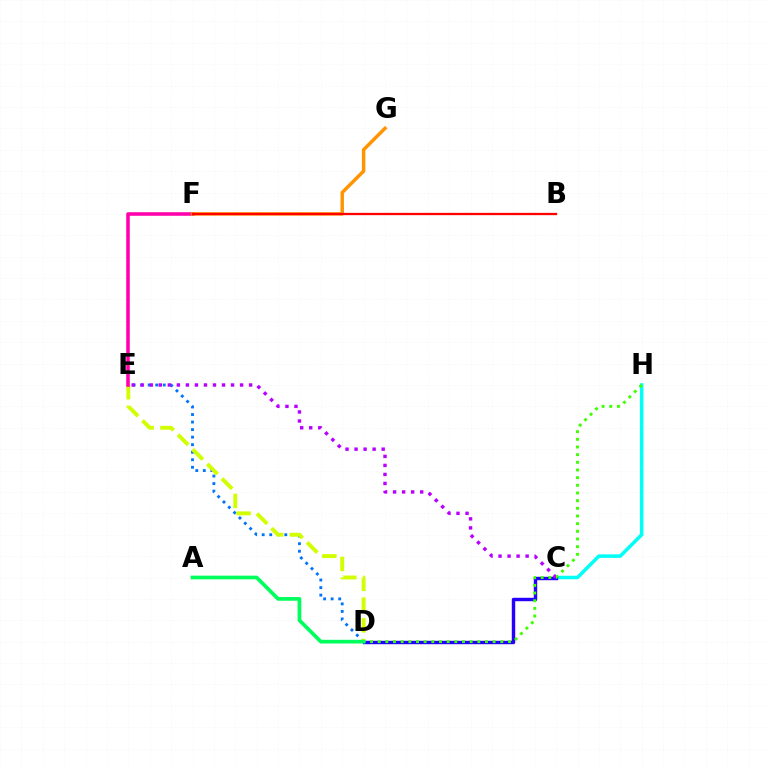{('C', 'H'): [{'color': '#00fff6', 'line_style': 'solid', 'thickness': 2.53}], ('D', 'E'): [{'color': '#0074ff', 'line_style': 'dotted', 'thickness': 2.05}, {'color': '#d1ff00', 'line_style': 'dashed', 'thickness': 2.81}], ('C', 'D'): [{'color': '#2500ff', 'line_style': 'solid', 'thickness': 2.47}], ('C', 'E'): [{'color': '#b900ff', 'line_style': 'dotted', 'thickness': 2.45}], ('E', 'F'): [{'color': '#ff00ac', 'line_style': 'solid', 'thickness': 2.56}], ('D', 'H'): [{'color': '#3dff00', 'line_style': 'dotted', 'thickness': 2.08}], ('A', 'D'): [{'color': '#00ff5c', 'line_style': 'solid', 'thickness': 2.67}], ('F', 'G'): [{'color': '#ff9400', 'line_style': 'solid', 'thickness': 2.48}], ('B', 'F'): [{'color': '#ff0000', 'line_style': 'solid', 'thickness': 1.66}]}